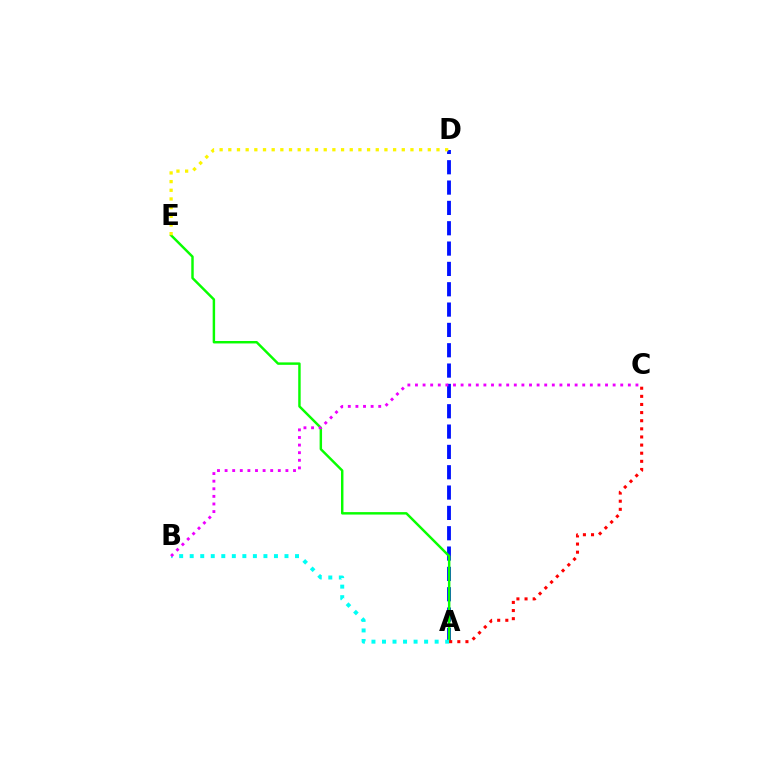{('A', 'D'): [{'color': '#0010ff', 'line_style': 'dashed', 'thickness': 2.76}], ('A', 'E'): [{'color': '#08ff00', 'line_style': 'solid', 'thickness': 1.76}], ('A', 'B'): [{'color': '#00fff6', 'line_style': 'dotted', 'thickness': 2.86}], ('D', 'E'): [{'color': '#fcf500', 'line_style': 'dotted', 'thickness': 2.36}], ('A', 'C'): [{'color': '#ff0000', 'line_style': 'dotted', 'thickness': 2.21}], ('B', 'C'): [{'color': '#ee00ff', 'line_style': 'dotted', 'thickness': 2.07}]}